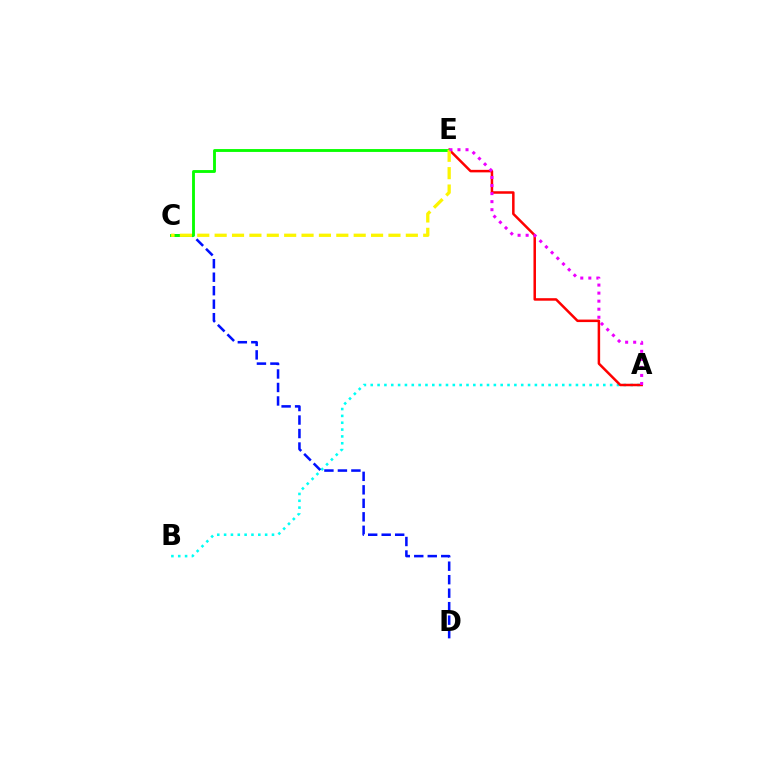{('A', 'B'): [{'color': '#00fff6', 'line_style': 'dotted', 'thickness': 1.86}], ('C', 'D'): [{'color': '#0010ff', 'line_style': 'dashed', 'thickness': 1.83}], ('A', 'E'): [{'color': '#ff0000', 'line_style': 'solid', 'thickness': 1.81}, {'color': '#ee00ff', 'line_style': 'dotted', 'thickness': 2.18}], ('C', 'E'): [{'color': '#08ff00', 'line_style': 'solid', 'thickness': 2.06}, {'color': '#fcf500', 'line_style': 'dashed', 'thickness': 2.36}]}